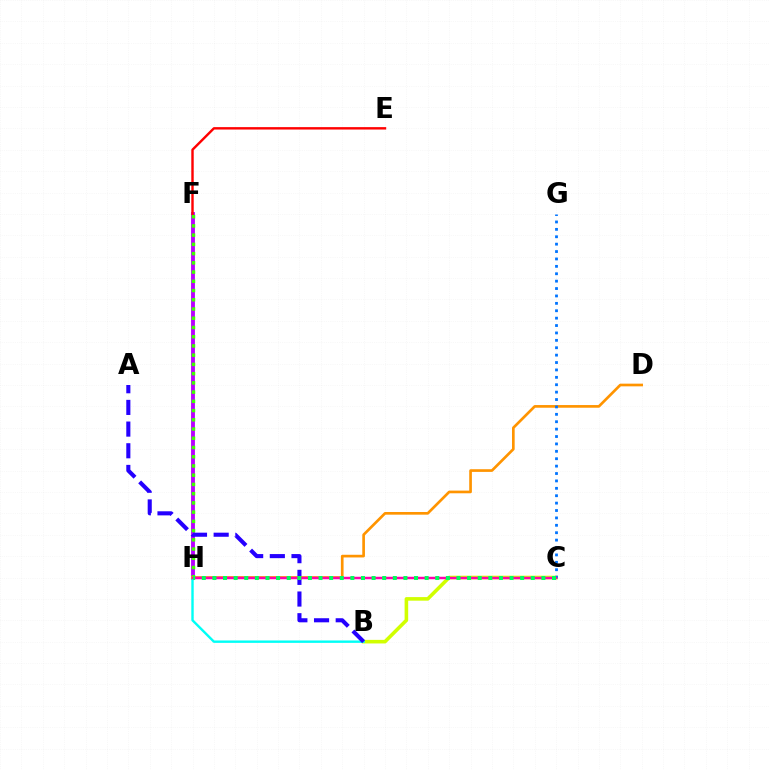{('F', 'H'): [{'color': '#b900ff', 'line_style': 'solid', 'thickness': 2.78}, {'color': '#3dff00', 'line_style': 'dotted', 'thickness': 2.51}], ('B', 'C'): [{'color': '#d1ff00', 'line_style': 'solid', 'thickness': 2.58}], ('E', 'F'): [{'color': '#ff0000', 'line_style': 'solid', 'thickness': 1.74}], ('B', 'H'): [{'color': '#00fff6', 'line_style': 'solid', 'thickness': 1.73}], ('A', 'B'): [{'color': '#2500ff', 'line_style': 'dashed', 'thickness': 2.94}], ('D', 'H'): [{'color': '#ff9400', 'line_style': 'solid', 'thickness': 1.93}], ('C', 'G'): [{'color': '#0074ff', 'line_style': 'dotted', 'thickness': 2.01}], ('C', 'H'): [{'color': '#ff00ac', 'line_style': 'solid', 'thickness': 1.78}, {'color': '#00ff5c', 'line_style': 'dotted', 'thickness': 2.88}]}